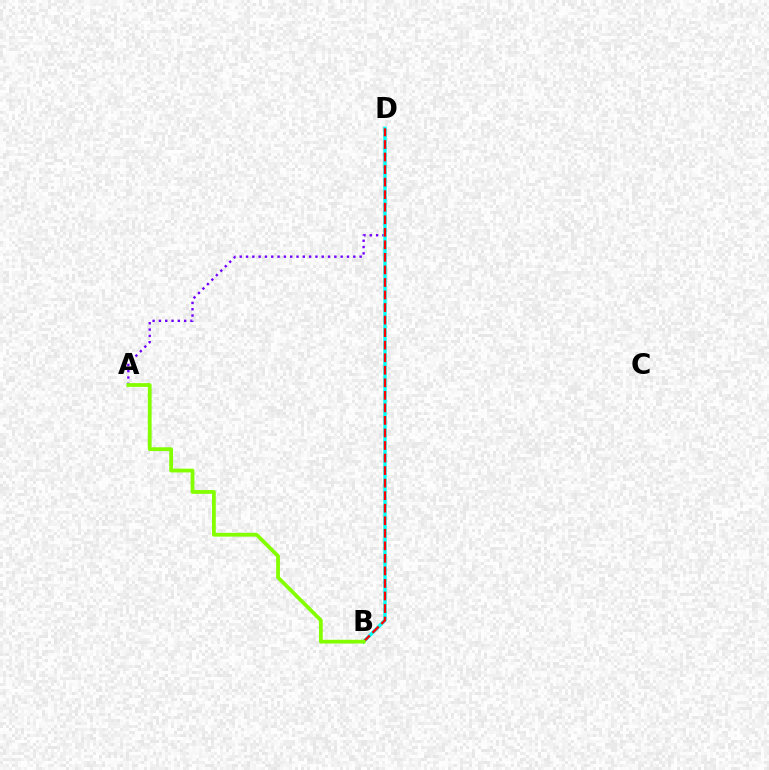{('A', 'D'): [{'color': '#7200ff', 'line_style': 'dotted', 'thickness': 1.71}], ('B', 'D'): [{'color': '#00fff6', 'line_style': 'solid', 'thickness': 2.43}, {'color': '#ff0000', 'line_style': 'dashed', 'thickness': 1.7}], ('A', 'B'): [{'color': '#84ff00', 'line_style': 'solid', 'thickness': 2.72}]}